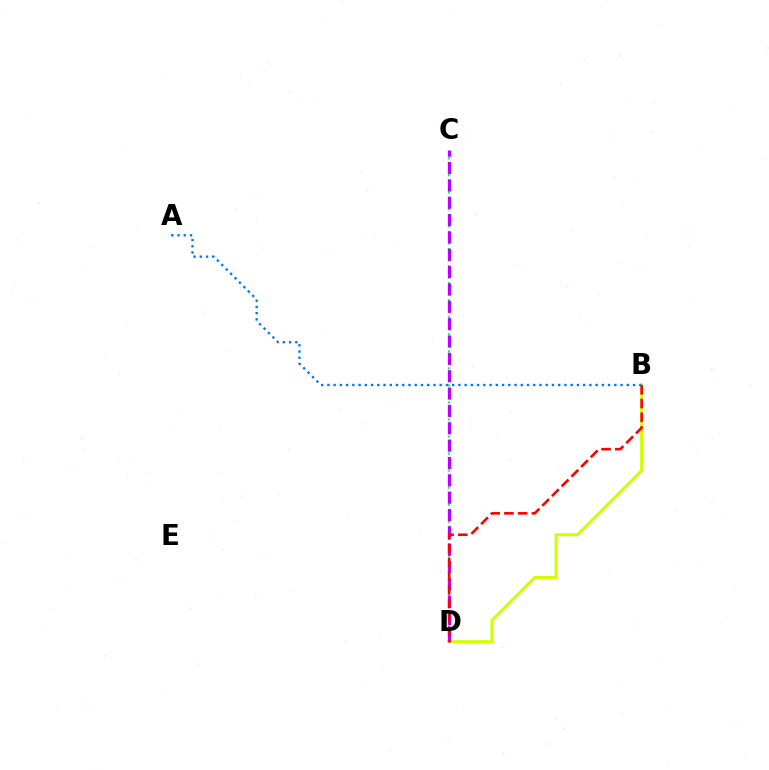{('B', 'D'): [{'color': '#d1ff00', 'line_style': 'solid', 'thickness': 2.19}, {'color': '#ff0000', 'line_style': 'dashed', 'thickness': 1.87}], ('C', 'D'): [{'color': '#00ff5c', 'line_style': 'dotted', 'thickness': 1.54}, {'color': '#b900ff', 'line_style': 'dashed', 'thickness': 2.36}], ('A', 'B'): [{'color': '#0074ff', 'line_style': 'dotted', 'thickness': 1.69}]}